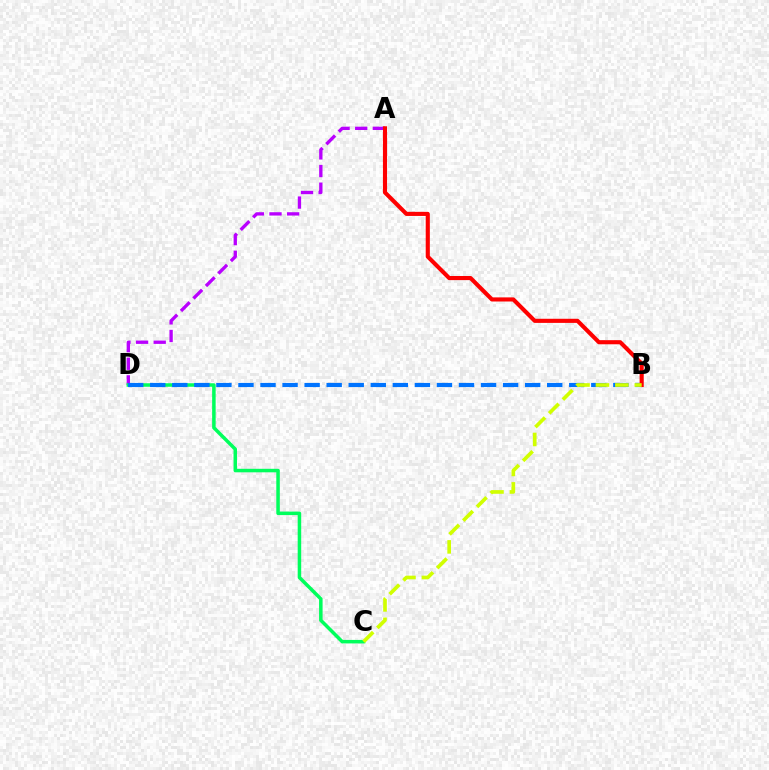{('A', 'D'): [{'color': '#b900ff', 'line_style': 'dashed', 'thickness': 2.4}], ('C', 'D'): [{'color': '#00ff5c', 'line_style': 'solid', 'thickness': 2.53}], ('B', 'D'): [{'color': '#0074ff', 'line_style': 'dashed', 'thickness': 3.0}], ('A', 'B'): [{'color': '#ff0000', 'line_style': 'solid', 'thickness': 2.96}], ('B', 'C'): [{'color': '#d1ff00', 'line_style': 'dashed', 'thickness': 2.64}]}